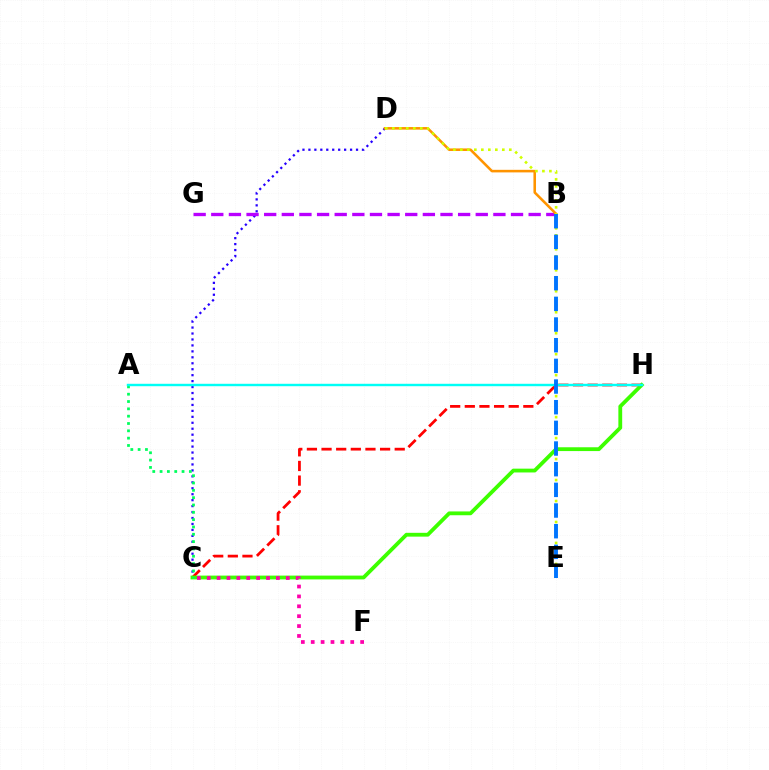{('C', 'D'): [{'color': '#2500ff', 'line_style': 'dotted', 'thickness': 1.62}], ('C', 'H'): [{'color': '#ff0000', 'line_style': 'dashed', 'thickness': 1.99}, {'color': '#3dff00', 'line_style': 'solid', 'thickness': 2.74}], ('B', 'G'): [{'color': '#b900ff', 'line_style': 'dashed', 'thickness': 2.4}], ('B', 'D'): [{'color': '#ff9400', 'line_style': 'solid', 'thickness': 1.85}], ('A', 'C'): [{'color': '#00ff5c', 'line_style': 'dotted', 'thickness': 1.99}], ('A', 'H'): [{'color': '#00fff6', 'line_style': 'solid', 'thickness': 1.74}], ('D', 'E'): [{'color': '#d1ff00', 'line_style': 'dotted', 'thickness': 1.9}], ('B', 'E'): [{'color': '#0074ff', 'line_style': 'dashed', 'thickness': 2.81}], ('C', 'F'): [{'color': '#ff00ac', 'line_style': 'dotted', 'thickness': 2.69}]}